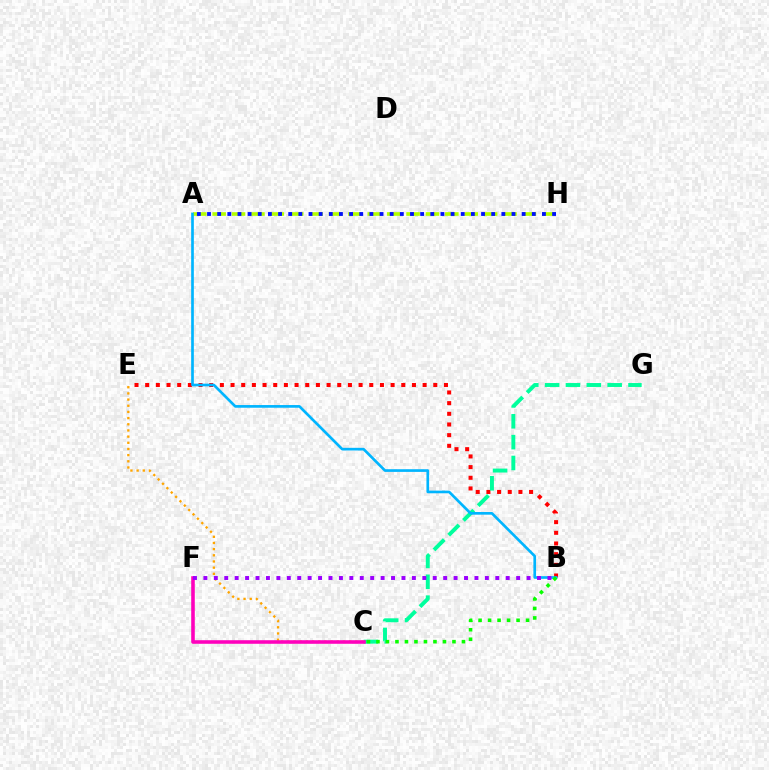{('A', 'H'): [{'color': '#b3ff00', 'line_style': 'dashed', 'thickness': 2.63}, {'color': '#0010ff', 'line_style': 'dotted', 'thickness': 2.76}], ('B', 'E'): [{'color': '#ff0000', 'line_style': 'dotted', 'thickness': 2.9}], ('C', 'G'): [{'color': '#00ff9d', 'line_style': 'dashed', 'thickness': 2.83}], ('C', 'E'): [{'color': '#ffa500', 'line_style': 'dotted', 'thickness': 1.68}], ('C', 'F'): [{'color': '#ff00bd', 'line_style': 'solid', 'thickness': 2.58}], ('A', 'B'): [{'color': '#00b5ff', 'line_style': 'solid', 'thickness': 1.93}], ('B', 'C'): [{'color': '#08ff00', 'line_style': 'dotted', 'thickness': 2.58}], ('B', 'F'): [{'color': '#9b00ff', 'line_style': 'dotted', 'thickness': 2.83}]}